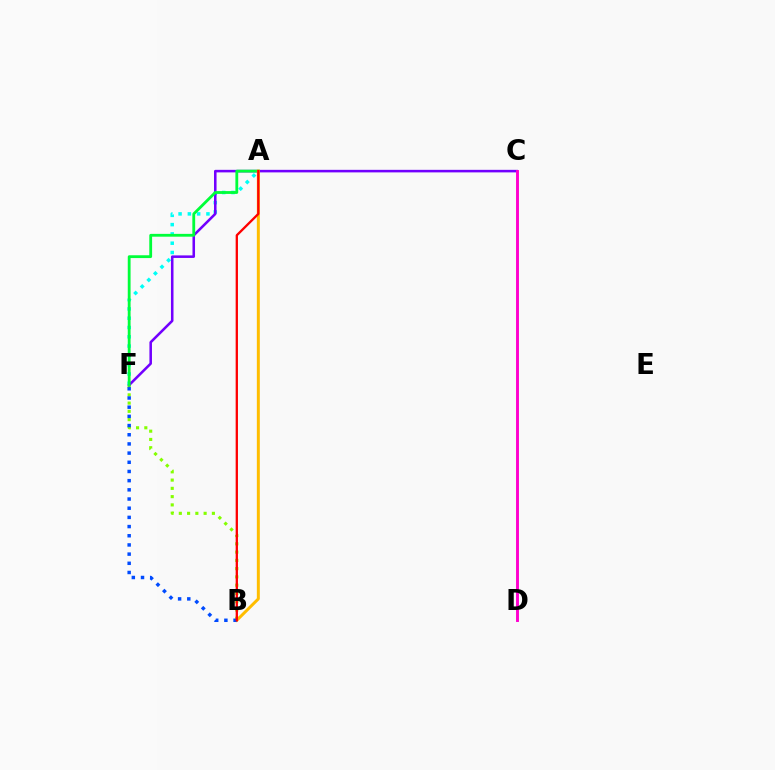{('B', 'F'): [{'color': '#84ff00', 'line_style': 'dotted', 'thickness': 2.25}, {'color': '#004bff', 'line_style': 'dotted', 'thickness': 2.49}], ('A', 'F'): [{'color': '#00fff6', 'line_style': 'dotted', 'thickness': 2.52}, {'color': '#00ff39', 'line_style': 'solid', 'thickness': 2.03}], ('C', 'F'): [{'color': '#7200ff', 'line_style': 'solid', 'thickness': 1.83}], ('A', 'B'): [{'color': '#ffbd00', 'line_style': 'solid', 'thickness': 2.14}, {'color': '#ff0000', 'line_style': 'solid', 'thickness': 1.66}], ('C', 'D'): [{'color': '#ff00cf', 'line_style': 'solid', 'thickness': 2.1}]}